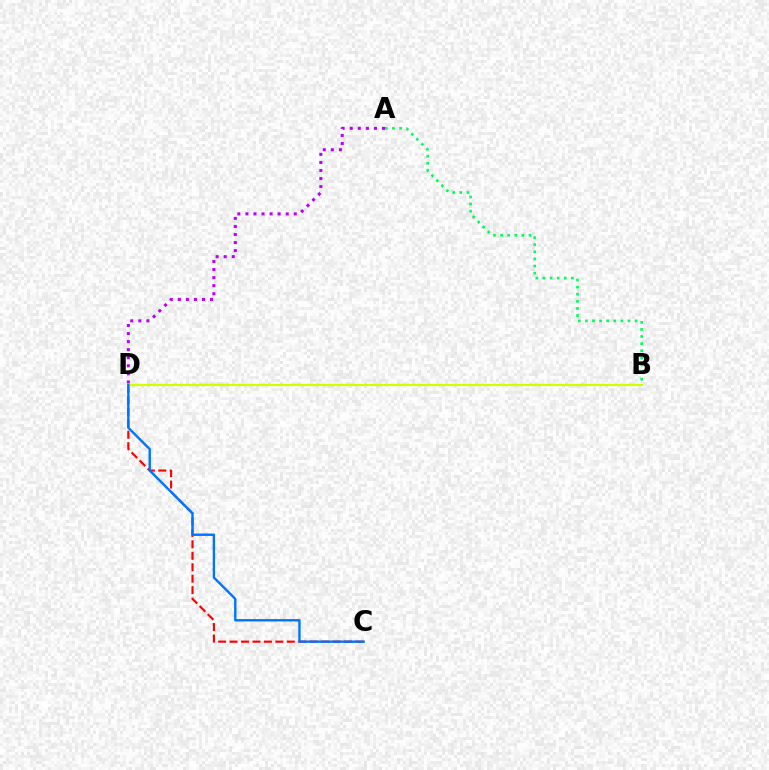{('C', 'D'): [{'color': '#ff0000', 'line_style': 'dashed', 'thickness': 1.55}, {'color': '#0074ff', 'line_style': 'solid', 'thickness': 1.71}], ('A', 'D'): [{'color': '#b900ff', 'line_style': 'dotted', 'thickness': 2.19}], ('B', 'D'): [{'color': '#d1ff00', 'line_style': 'solid', 'thickness': 1.6}], ('A', 'B'): [{'color': '#00ff5c', 'line_style': 'dotted', 'thickness': 1.93}]}